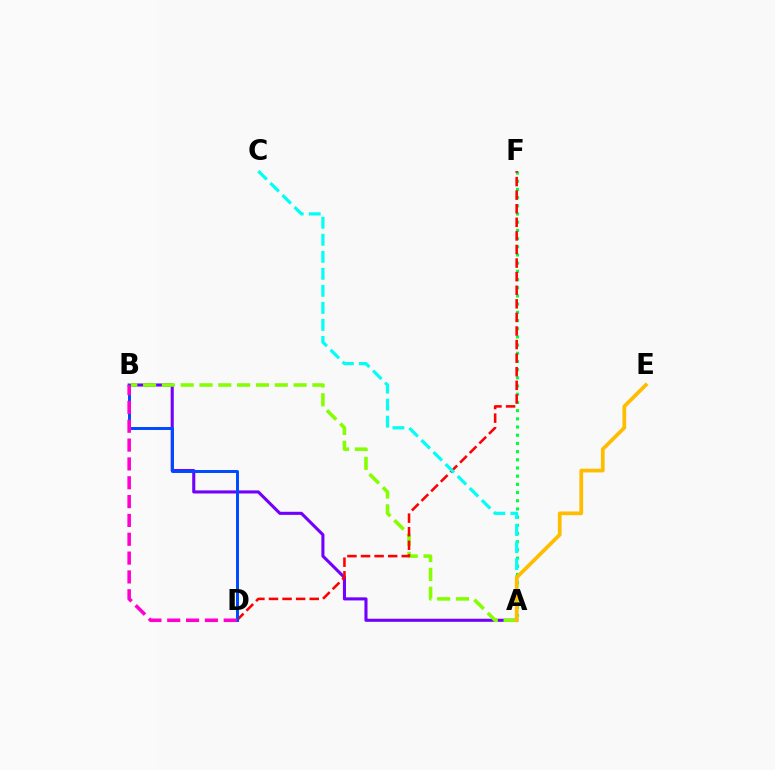{('A', 'B'): [{'color': '#7200ff', 'line_style': 'solid', 'thickness': 2.22}, {'color': '#84ff00', 'line_style': 'dashed', 'thickness': 2.56}], ('A', 'F'): [{'color': '#00ff39', 'line_style': 'dotted', 'thickness': 2.23}], ('D', 'F'): [{'color': '#ff0000', 'line_style': 'dashed', 'thickness': 1.85}], ('A', 'C'): [{'color': '#00fff6', 'line_style': 'dashed', 'thickness': 2.31}], ('B', 'D'): [{'color': '#004bff', 'line_style': 'solid', 'thickness': 2.13}, {'color': '#ff00cf', 'line_style': 'dashed', 'thickness': 2.56}], ('A', 'E'): [{'color': '#ffbd00', 'line_style': 'solid', 'thickness': 2.69}]}